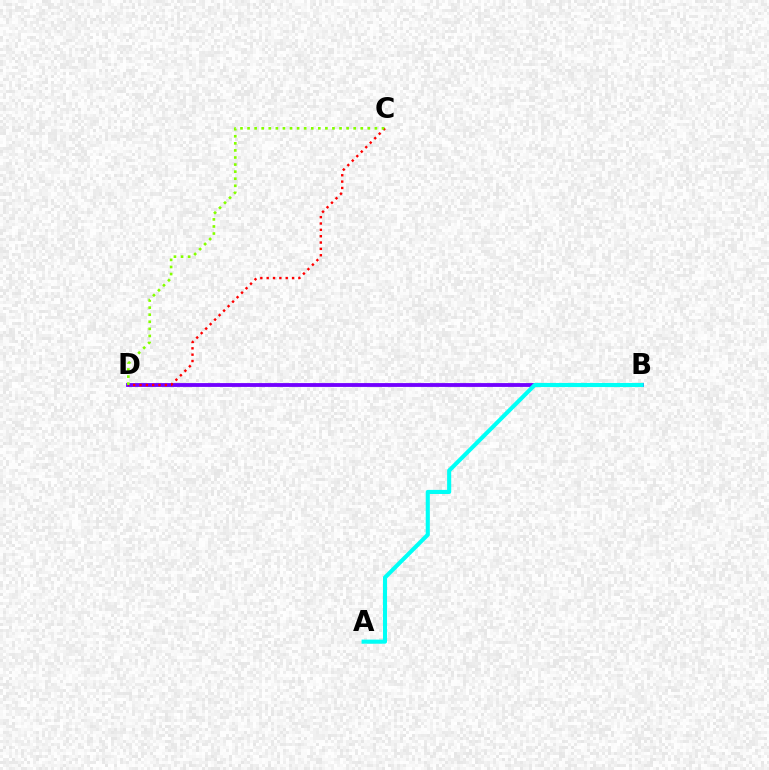{('B', 'D'): [{'color': '#7200ff', 'line_style': 'solid', 'thickness': 2.75}], ('A', 'B'): [{'color': '#00fff6', 'line_style': 'solid', 'thickness': 2.95}], ('C', 'D'): [{'color': '#ff0000', 'line_style': 'dotted', 'thickness': 1.72}, {'color': '#84ff00', 'line_style': 'dotted', 'thickness': 1.92}]}